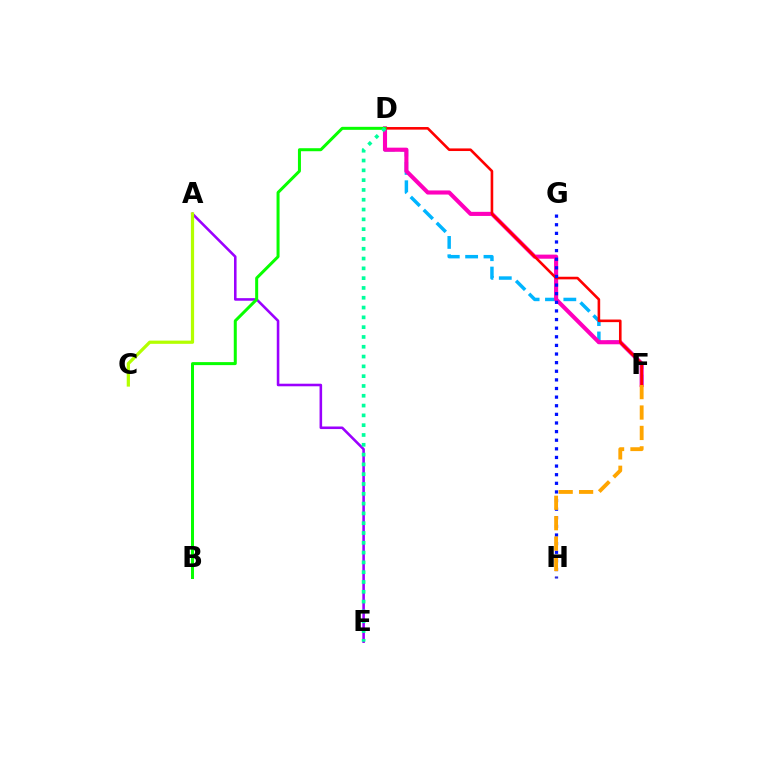{('A', 'E'): [{'color': '#9b00ff', 'line_style': 'solid', 'thickness': 1.85}], ('D', 'F'): [{'color': '#00b5ff', 'line_style': 'dashed', 'thickness': 2.49}, {'color': '#ff00bd', 'line_style': 'solid', 'thickness': 2.96}, {'color': '#ff0000', 'line_style': 'solid', 'thickness': 1.88}], ('A', 'C'): [{'color': '#b3ff00', 'line_style': 'solid', 'thickness': 2.32}], ('B', 'D'): [{'color': '#08ff00', 'line_style': 'solid', 'thickness': 2.16}], ('G', 'H'): [{'color': '#0010ff', 'line_style': 'dotted', 'thickness': 2.34}], ('F', 'H'): [{'color': '#ffa500', 'line_style': 'dashed', 'thickness': 2.77}], ('D', 'E'): [{'color': '#00ff9d', 'line_style': 'dotted', 'thickness': 2.66}]}